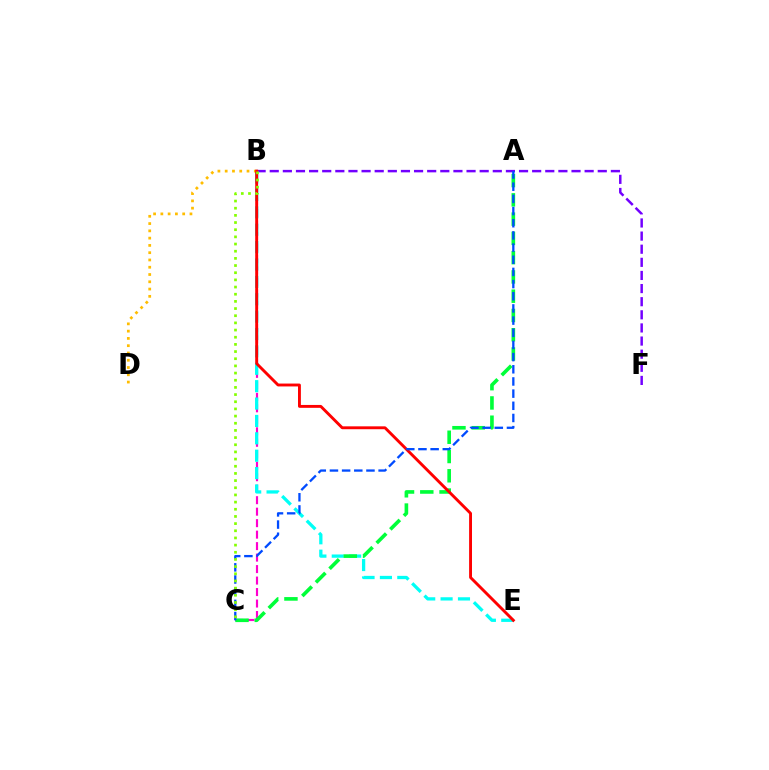{('B', 'C'): [{'color': '#ff00cf', 'line_style': 'dashed', 'thickness': 1.56}, {'color': '#84ff00', 'line_style': 'dotted', 'thickness': 1.95}], ('B', 'F'): [{'color': '#7200ff', 'line_style': 'dashed', 'thickness': 1.78}], ('B', 'E'): [{'color': '#00fff6', 'line_style': 'dashed', 'thickness': 2.36}, {'color': '#ff0000', 'line_style': 'solid', 'thickness': 2.08}], ('A', 'C'): [{'color': '#00ff39', 'line_style': 'dashed', 'thickness': 2.62}, {'color': '#004bff', 'line_style': 'dashed', 'thickness': 1.65}], ('B', 'D'): [{'color': '#ffbd00', 'line_style': 'dotted', 'thickness': 1.98}]}